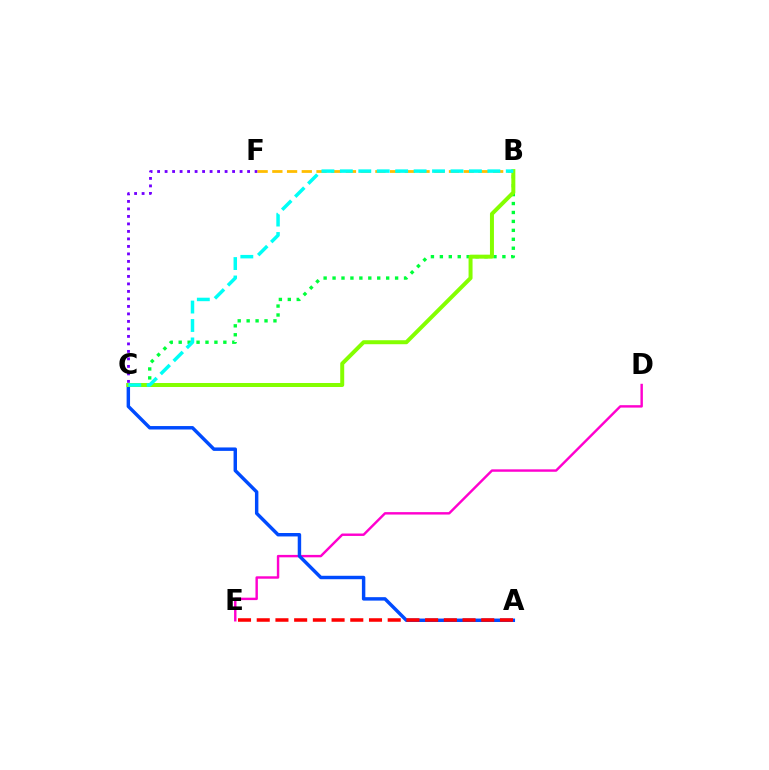{('C', 'F'): [{'color': '#7200ff', 'line_style': 'dotted', 'thickness': 2.04}], ('B', 'F'): [{'color': '#ffbd00', 'line_style': 'dashed', 'thickness': 2.0}], ('D', 'E'): [{'color': '#ff00cf', 'line_style': 'solid', 'thickness': 1.75}], ('A', 'C'): [{'color': '#004bff', 'line_style': 'solid', 'thickness': 2.48}], ('B', 'C'): [{'color': '#00ff39', 'line_style': 'dotted', 'thickness': 2.43}, {'color': '#84ff00', 'line_style': 'solid', 'thickness': 2.87}, {'color': '#00fff6', 'line_style': 'dashed', 'thickness': 2.5}], ('A', 'E'): [{'color': '#ff0000', 'line_style': 'dashed', 'thickness': 2.54}]}